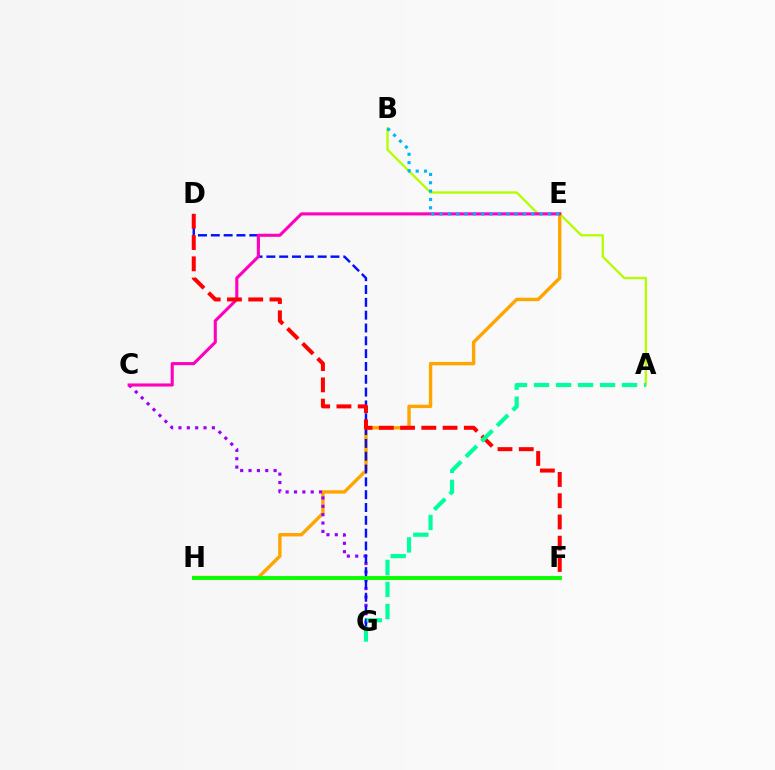{('E', 'H'): [{'color': '#ffa500', 'line_style': 'solid', 'thickness': 2.45}], ('C', 'G'): [{'color': '#9b00ff', 'line_style': 'dotted', 'thickness': 2.27}], ('A', 'B'): [{'color': '#b3ff00', 'line_style': 'solid', 'thickness': 1.66}], ('F', 'H'): [{'color': '#08ff00', 'line_style': 'solid', 'thickness': 2.81}], ('D', 'G'): [{'color': '#0010ff', 'line_style': 'dashed', 'thickness': 1.74}], ('C', 'E'): [{'color': '#ff00bd', 'line_style': 'solid', 'thickness': 2.22}], ('D', 'F'): [{'color': '#ff0000', 'line_style': 'dashed', 'thickness': 2.89}], ('B', 'E'): [{'color': '#00b5ff', 'line_style': 'dotted', 'thickness': 2.26}], ('A', 'G'): [{'color': '#00ff9d', 'line_style': 'dashed', 'thickness': 2.99}]}